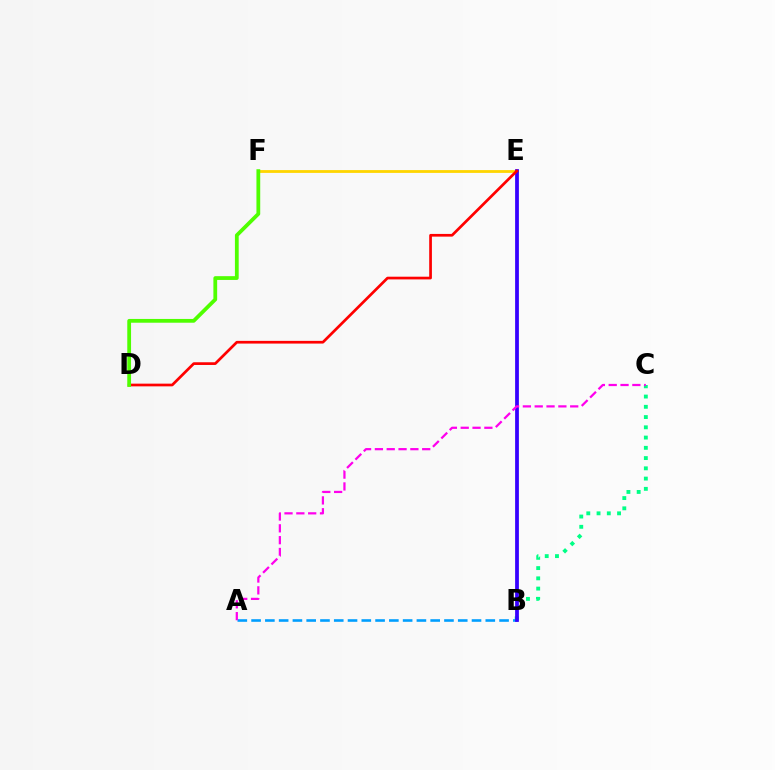{('E', 'F'): [{'color': '#ffd500', 'line_style': 'solid', 'thickness': 2.02}], ('B', 'C'): [{'color': '#00ff86', 'line_style': 'dotted', 'thickness': 2.79}], ('A', 'B'): [{'color': '#009eff', 'line_style': 'dashed', 'thickness': 1.87}], ('B', 'E'): [{'color': '#3700ff', 'line_style': 'solid', 'thickness': 2.71}], ('D', 'E'): [{'color': '#ff0000', 'line_style': 'solid', 'thickness': 1.95}], ('D', 'F'): [{'color': '#4fff00', 'line_style': 'solid', 'thickness': 2.72}], ('A', 'C'): [{'color': '#ff00ed', 'line_style': 'dashed', 'thickness': 1.61}]}